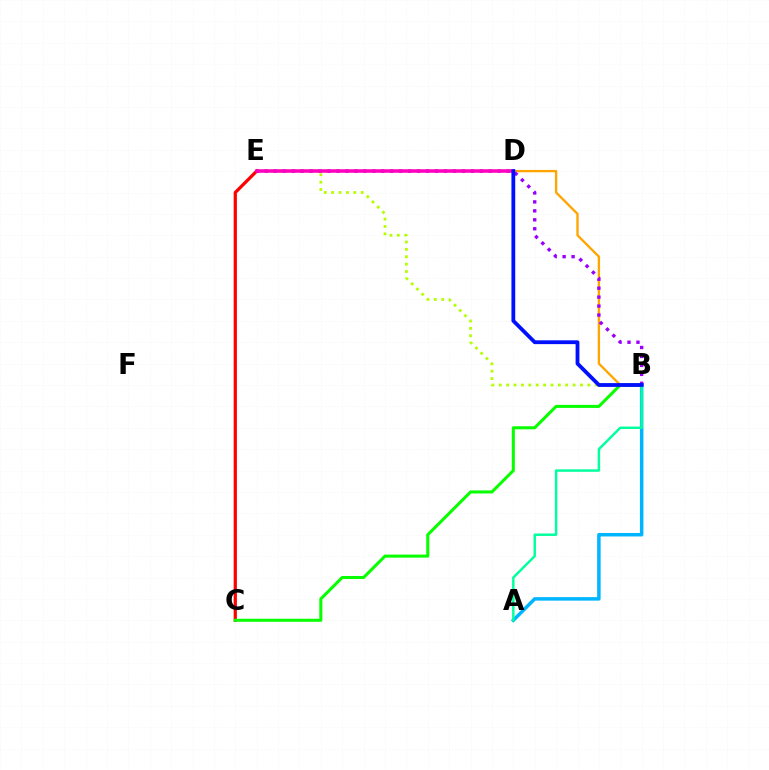{('B', 'E'): [{'color': '#b3ff00', 'line_style': 'dotted', 'thickness': 2.01}, {'color': '#9b00ff', 'line_style': 'dotted', 'thickness': 2.43}], ('A', 'B'): [{'color': '#00b5ff', 'line_style': 'solid', 'thickness': 2.51}, {'color': '#00ff9d', 'line_style': 'solid', 'thickness': 1.76}], ('B', 'D'): [{'color': '#ffa500', 'line_style': 'solid', 'thickness': 1.68}, {'color': '#0010ff', 'line_style': 'solid', 'thickness': 2.74}], ('C', 'E'): [{'color': '#ff0000', 'line_style': 'solid', 'thickness': 2.33}], ('B', 'C'): [{'color': '#08ff00', 'line_style': 'solid', 'thickness': 2.19}], ('D', 'E'): [{'color': '#ff00bd', 'line_style': 'solid', 'thickness': 2.54}]}